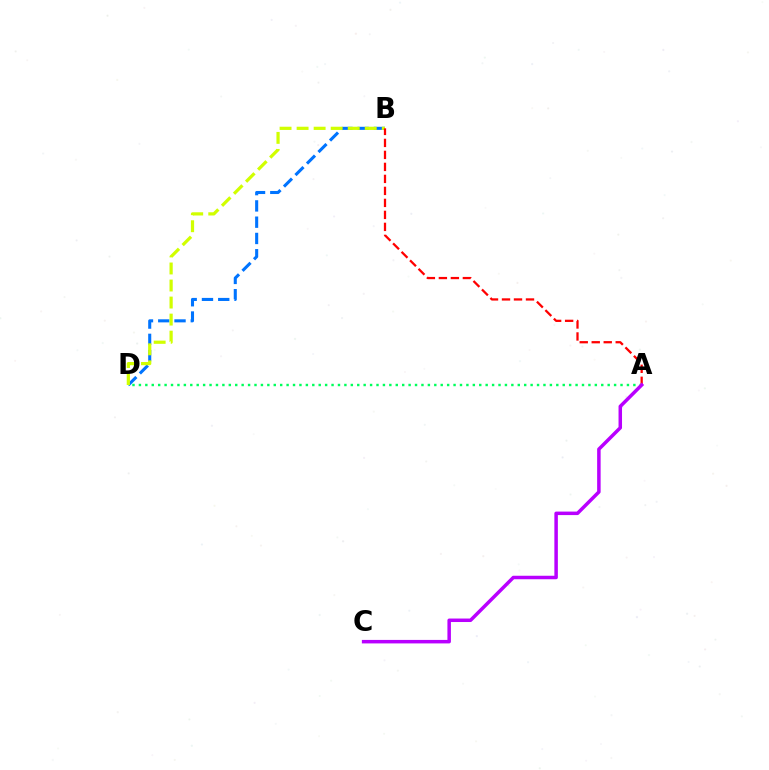{('B', 'D'): [{'color': '#0074ff', 'line_style': 'dashed', 'thickness': 2.21}, {'color': '#d1ff00', 'line_style': 'dashed', 'thickness': 2.31}], ('A', 'D'): [{'color': '#00ff5c', 'line_style': 'dotted', 'thickness': 1.74}], ('A', 'B'): [{'color': '#ff0000', 'line_style': 'dashed', 'thickness': 1.63}], ('A', 'C'): [{'color': '#b900ff', 'line_style': 'solid', 'thickness': 2.52}]}